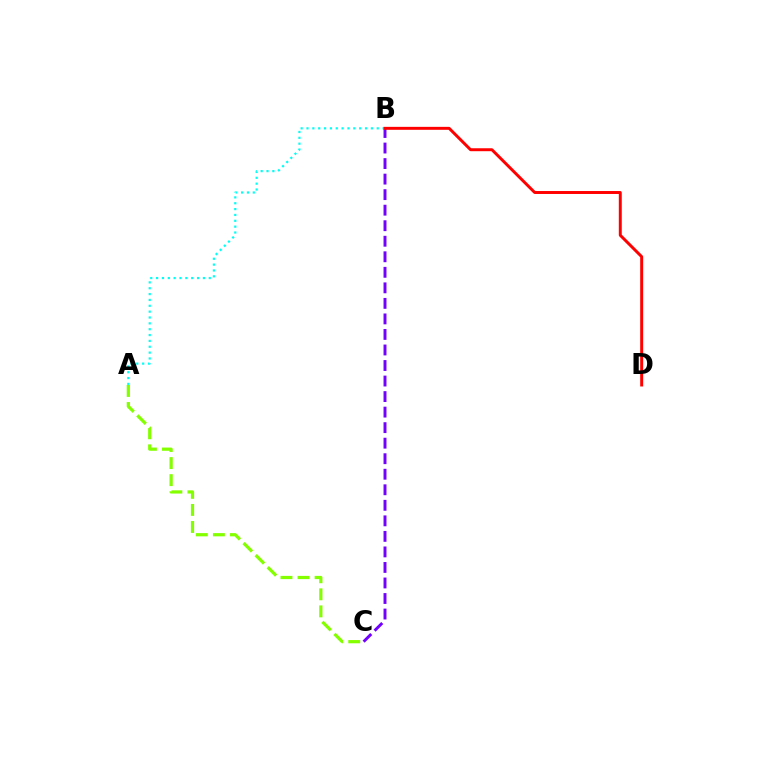{('B', 'C'): [{'color': '#7200ff', 'line_style': 'dashed', 'thickness': 2.11}], ('A', 'B'): [{'color': '#00fff6', 'line_style': 'dotted', 'thickness': 1.59}], ('A', 'C'): [{'color': '#84ff00', 'line_style': 'dashed', 'thickness': 2.32}], ('B', 'D'): [{'color': '#ff0000', 'line_style': 'solid', 'thickness': 2.13}]}